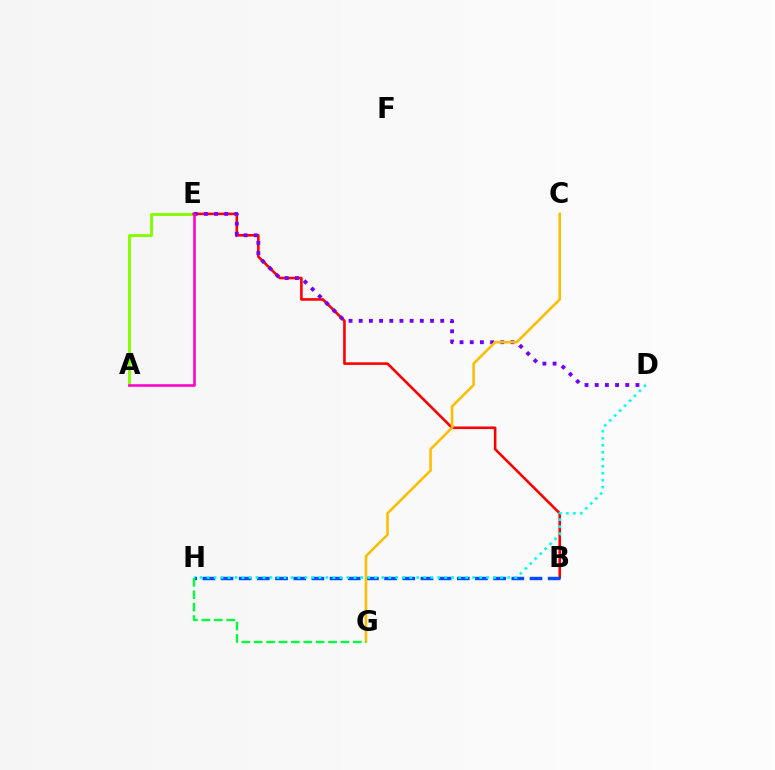{('A', 'E'): [{'color': '#84ff00', 'line_style': 'solid', 'thickness': 2.1}, {'color': '#ff00cf', 'line_style': 'solid', 'thickness': 1.86}], ('B', 'E'): [{'color': '#ff0000', 'line_style': 'solid', 'thickness': 1.87}], ('B', 'H'): [{'color': '#004bff', 'line_style': 'dashed', 'thickness': 2.47}], ('D', 'E'): [{'color': '#7200ff', 'line_style': 'dotted', 'thickness': 2.77}], ('C', 'G'): [{'color': '#ffbd00', 'line_style': 'solid', 'thickness': 1.84}], ('D', 'H'): [{'color': '#00fff6', 'line_style': 'dotted', 'thickness': 1.9}], ('G', 'H'): [{'color': '#00ff39', 'line_style': 'dashed', 'thickness': 1.68}]}